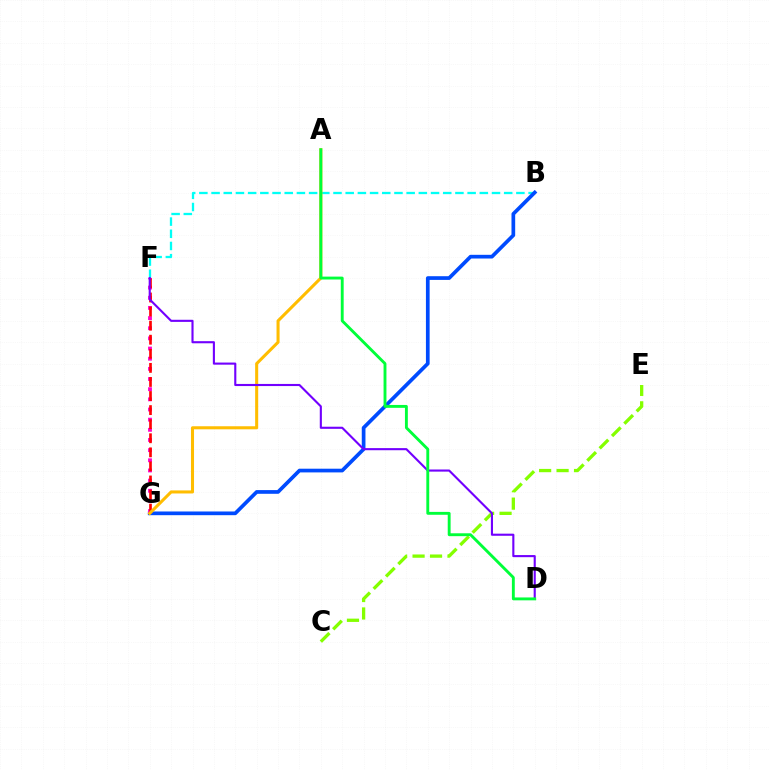{('B', 'F'): [{'color': '#00fff6', 'line_style': 'dashed', 'thickness': 1.66}], ('B', 'G'): [{'color': '#004bff', 'line_style': 'solid', 'thickness': 2.67}], ('F', 'G'): [{'color': '#ff00cf', 'line_style': 'dotted', 'thickness': 2.76}, {'color': '#ff0000', 'line_style': 'dashed', 'thickness': 1.91}], ('C', 'E'): [{'color': '#84ff00', 'line_style': 'dashed', 'thickness': 2.37}], ('A', 'G'): [{'color': '#ffbd00', 'line_style': 'solid', 'thickness': 2.2}], ('D', 'F'): [{'color': '#7200ff', 'line_style': 'solid', 'thickness': 1.52}], ('A', 'D'): [{'color': '#00ff39', 'line_style': 'solid', 'thickness': 2.08}]}